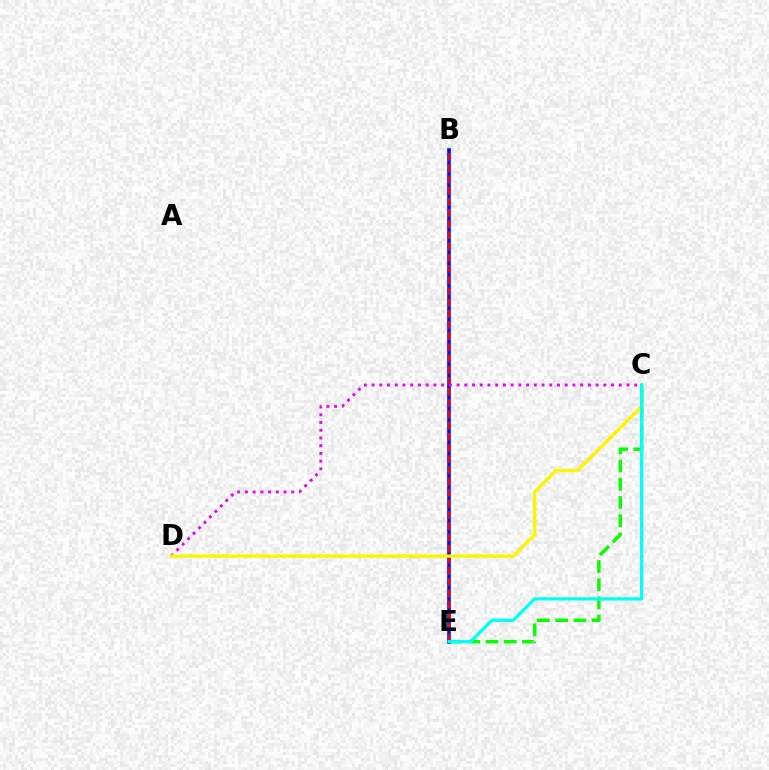{('C', 'E'): [{'color': '#08ff00', 'line_style': 'dashed', 'thickness': 2.47}, {'color': '#00fff6', 'line_style': 'solid', 'thickness': 2.33}], ('B', 'E'): [{'color': '#0010ff', 'line_style': 'solid', 'thickness': 2.61}, {'color': '#ff0000', 'line_style': 'dashed', 'thickness': 1.52}], ('C', 'D'): [{'color': '#ee00ff', 'line_style': 'dotted', 'thickness': 2.1}, {'color': '#fcf500', 'line_style': 'solid', 'thickness': 2.4}]}